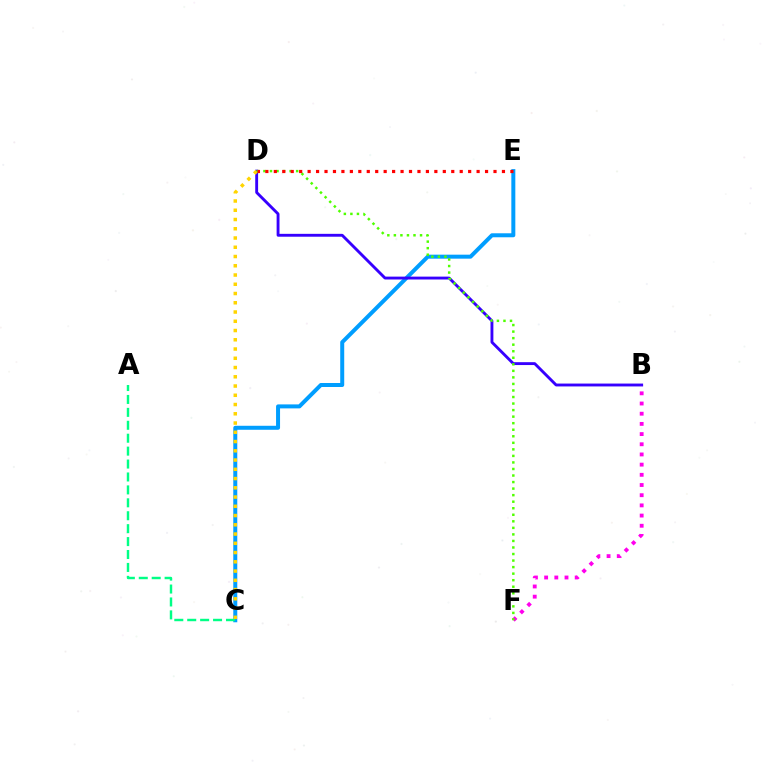{('C', 'E'): [{'color': '#009eff', 'line_style': 'solid', 'thickness': 2.87}], ('B', 'D'): [{'color': '#3700ff', 'line_style': 'solid', 'thickness': 2.07}], ('A', 'C'): [{'color': '#00ff86', 'line_style': 'dashed', 'thickness': 1.76}], ('C', 'D'): [{'color': '#ffd500', 'line_style': 'dotted', 'thickness': 2.51}], ('B', 'F'): [{'color': '#ff00ed', 'line_style': 'dotted', 'thickness': 2.77}], ('D', 'F'): [{'color': '#4fff00', 'line_style': 'dotted', 'thickness': 1.78}], ('D', 'E'): [{'color': '#ff0000', 'line_style': 'dotted', 'thickness': 2.3}]}